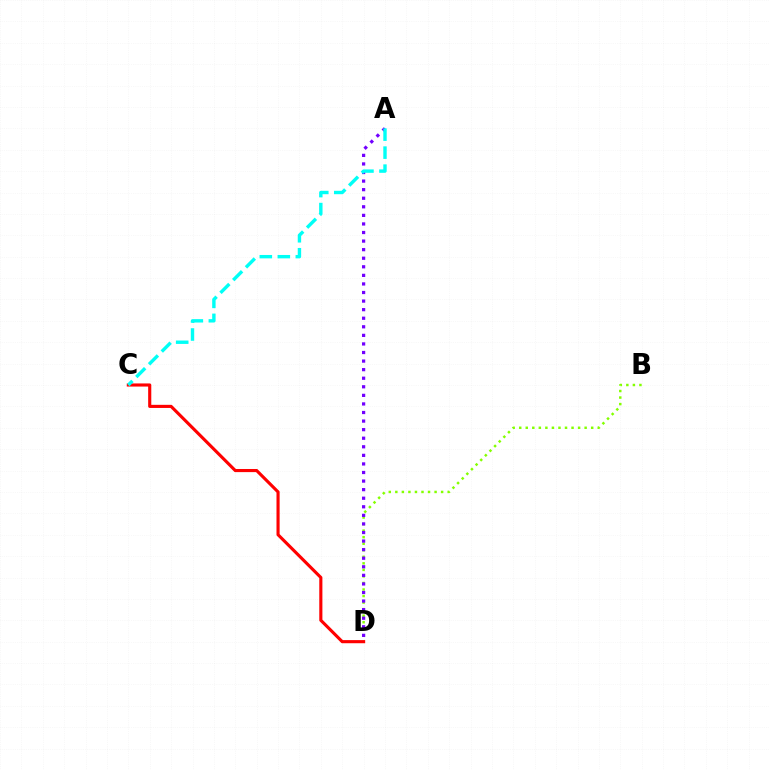{('B', 'D'): [{'color': '#84ff00', 'line_style': 'dotted', 'thickness': 1.78}], ('A', 'D'): [{'color': '#7200ff', 'line_style': 'dotted', 'thickness': 2.33}], ('C', 'D'): [{'color': '#ff0000', 'line_style': 'solid', 'thickness': 2.25}], ('A', 'C'): [{'color': '#00fff6', 'line_style': 'dashed', 'thickness': 2.45}]}